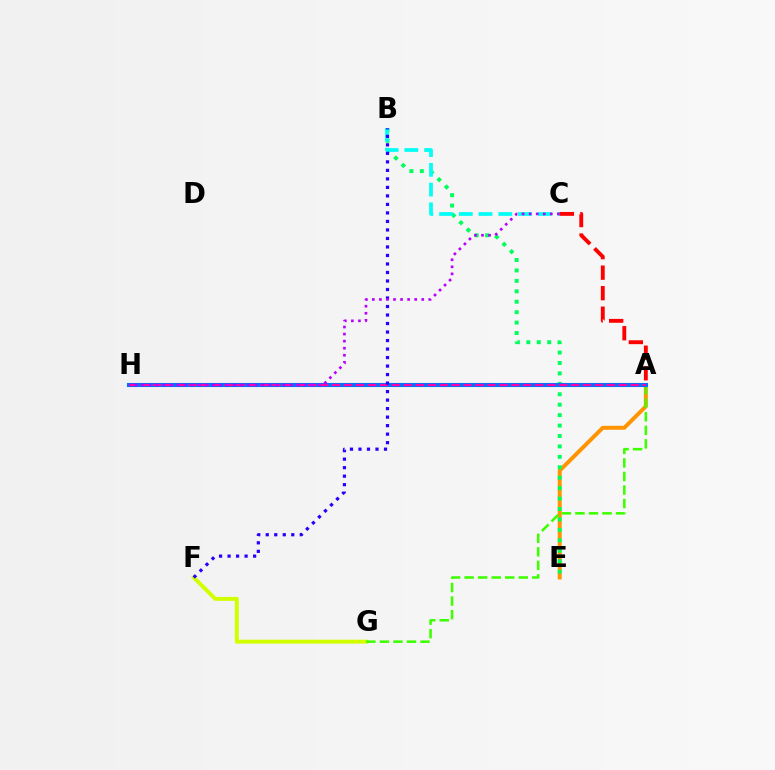{('A', 'E'): [{'color': '#ff9400', 'line_style': 'solid', 'thickness': 2.84}], ('F', 'G'): [{'color': '#d1ff00', 'line_style': 'solid', 'thickness': 2.83}], ('B', 'E'): [{'color': '#00ff5c', 'line_style': 'dotted', 'thickness': 2.83}], ('A', 'G'): [{'color': '#3dff00', 'line_style': 'dashed', 'thickness': 1.84}], ('A', 'H'): [{'color': '#0074ff', 'line_style': 'solid', 'thickness': 2.95}, {'color': '#ff00ac', 'line_style': 'dashed', 'thickness': 1.62}], ('B', 'C'): [{'color': '#00fff6', 'line_style': 'dashed', 'thickness': 2.68}], ('B', 'F'): [{'color': '#2500ff', 'line_style': 'dotted', 'thickness': 2.31}], ('A', 'C'): [{'color': '#ff0000', 'line_style': 'dashed', 'thickness': 2.79}], ('C', 'H'): [{'color': '#b900ff', 'line_style': 'dotted', 'thickness': 1.92}]}